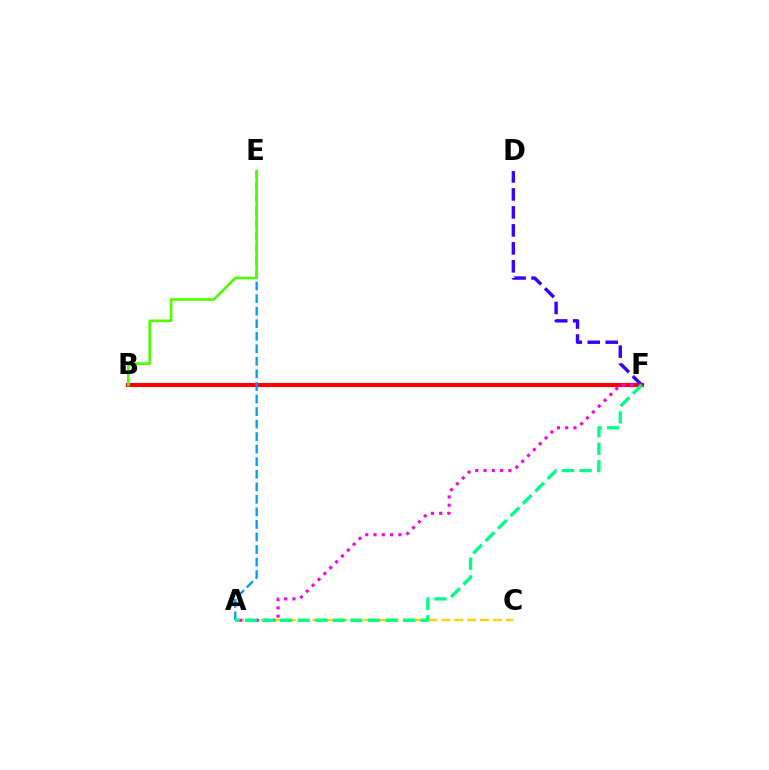{('B', 'F'): [{'color': '#ff0000', 'line_style': 'solid', 'thickness': 2.96}], ('D', 'F'): [{'color': '#3700ff', 'line_style': 'dashed', 'thickness': 2.44}], ('A', 'E'): [{'color': '#009eff', 'line_style': 'dashed', 'thickness': 1.7}], ('A', 'C'): [{'color': '#ffd500', 'line_style': 'dashed', 'thickness': 1.75}], ('B', 'E'): [{'color': '#4fff00', 'line_style': 'solid', 'thickness': 1.92}], ('A', 'F'): [{'color': '#ff00ed', 'line_style': 'dotted', 'thickness': 2.25}, {'color': '#00ff86', 'line_style': 'dashed', 'thickness': 2.39}]}